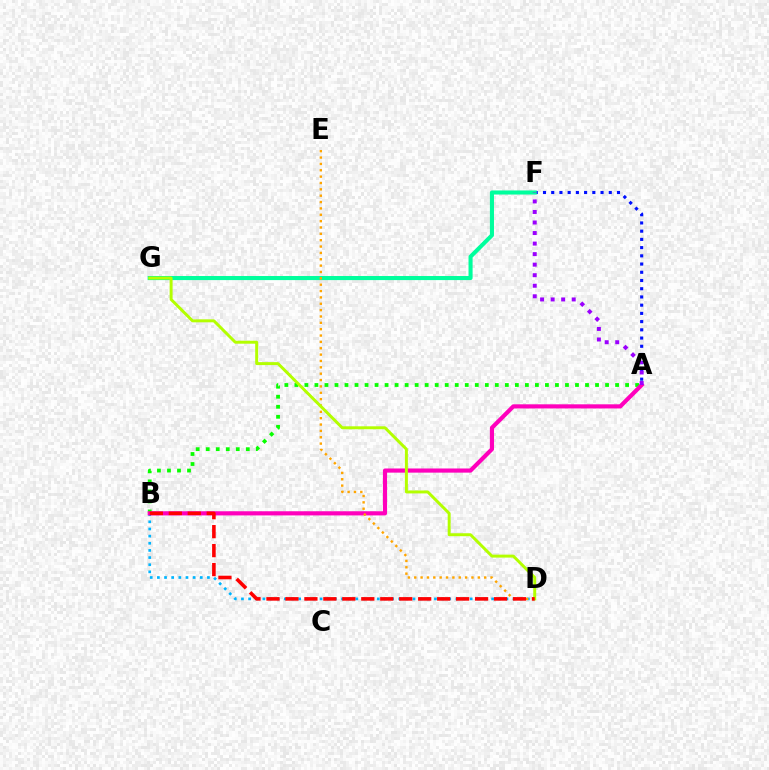{('A', 'B'): [{'color': '#08ff00', 'line_style': 'dotted', 'thickness': 2.72}, {'color': '#ff00bd', 'line_style': 'solid', 'thickness': 2.99}], ('B', 'D'): [{'color': '#00b5ff', 'line_style': 'dotted', 'thickness': 1.94}, {'color': '#ff0000', 'line_style': 'dashed', 'thickness': 2.58}], ('A', 'F'): [{'color': '#0010ff', 'line_style': 'dotted', 'thickness': 2.23}, {'color': '#9b00ff', 'line_style': 'dotted', 'thickness': 2.86}], ('F', 'G'): [{'color': '#00ff9d', 'line_style': 'solid', 'thickness': 2.93}], ('D', 'E'): [{'color': '#ffa500', 'line_style': 'dotted', 'thickness': 1.73}], ('D', 'G'): [{'color': '#b3ff00', 'line_style': 'solid', 'thickness': 2.13}]}